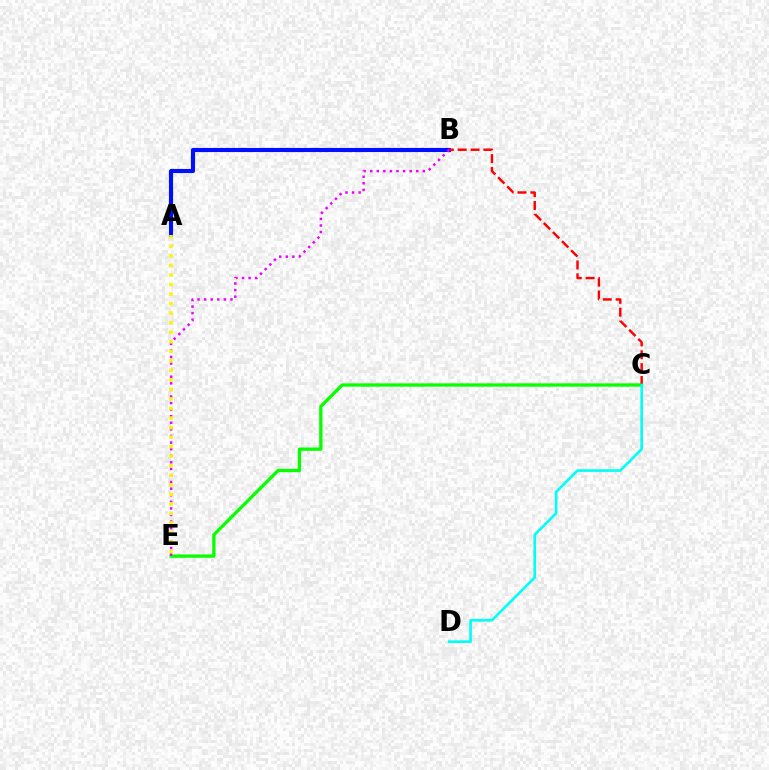{('C', 'E'): [{'color': '#08ff00', 'line_style': 'solid', 'thickness': 2.38}], ('A', 'B'): [{'color': '#0010ff', 'line_style': 'solid', 'thickness': 2.97}], ('B', 'C'): [{'color': '#ff0000', 'line_style': 'dashed', 'thickness': 1.75}], ('C', 'D'): [{'color': '#00fff6', 'line_style': 'solid', 'thickness': 1.9}], ('B', 'E'): [{'color': '#ee00ff', 'line_style': 'dotted', 'thickness': 1.79}], ('A', 'E'): [{'color': '#fcf500', 'line_style': 'dotted', 'thickness': 2.59}]}